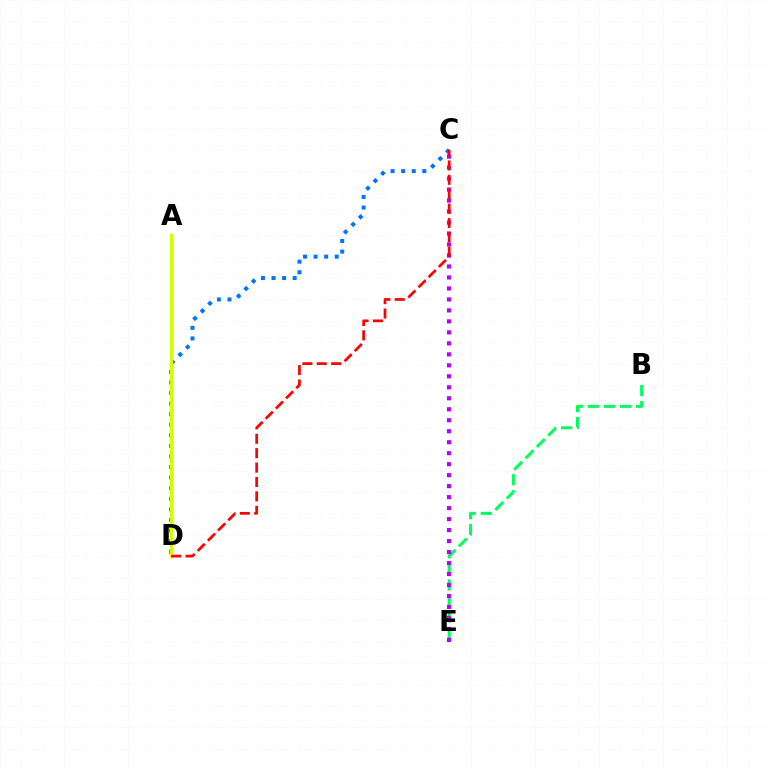{('C', 'D'): [{'color': '#0074ff', 'line_style': 'dotted', 'thickness': 2.87}, {'color': '#ff0000', 'line_style': 'dashed', 'thickness': 1.96}], ('B', 'E'): [{'color': '#00ff5c', 'line_style': 'dashed', 'thickness': 2.18}], ('A', 'D'): [{'color': '#d1ff00', 'line_style': 'solid', 'thickness': 2.44}], ('C', 'E'): [{'color': '#b900ff', 'line_style': 'dotted', 'thickness': 2.98}]}